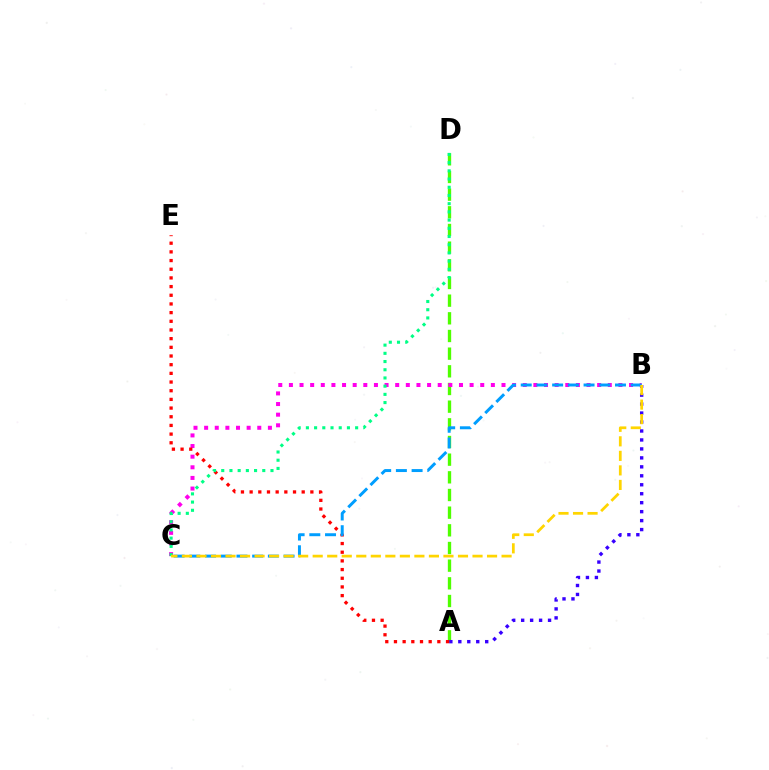{('A', 'D'): [{'color': '#4fff00', 'line_style': 'dashed', 'thickness': 2.4}], ('A', 'B'): [{'color': '#3700ff', 'line_style': 'dotted', 'thickness': 2.44}], ('B', 'C'): [{'color': '#ff00ed', 'line_style': 'dotted', 'thickness': 2.89}, {'color': '#009eff', 'line_style': 'dashed', 'thickness': 2.13}, {'color': '#ffd500', 'line_style': 'dashed', 'thickness': 1.97}], ('A', 'E'): [{'color': '#ff0000', 'line_style': 'dotted', 'thickness': 2.36}], ('C', 'D'): [{'color': '#00ff86', 'line_style': 'dotted', 'thickness': 2.23}]}